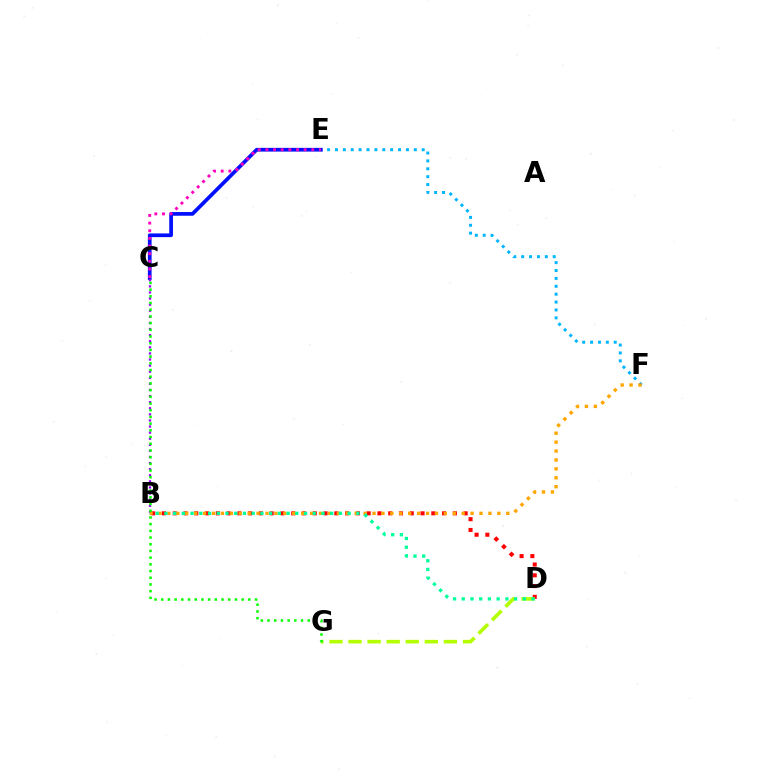{('E', 'F'): [{'color': '#00b5ff', 'line_style': 'dotted', 'thickness': 2.14}], ('C', 'E'): [{'color': '#0010ff', 'line_style': 'solid', 'thickness': 2.67}, {'color': '#ff00bd', 'line_style': 'dotted', 'thickness': 2.08}], ('B', 'D'): [{'color': '#ff0000', 'line_style': 'dotted', 'thickness': 2.93}, {'color': '#00ff9d', 'line_style': 'dotted', 'thickness': 2.37}], ('B', 'C'): [{'color': '#9b00ff', 'line_style': 'dotted', 'thickness': 1.66}], ('D', 'G'): [{'color': '#b3ff00', 'line_style': 'dashed', 'thickness': 2.59}], ('B', 'F'): [{'color': '#ffa500', 'line_style': 'dotted', 'thickness': 2.42}], ('C', 'G'): [{'color': '#08ff00', 'line_style': 'dotted', 'thickness': 1.82}]}